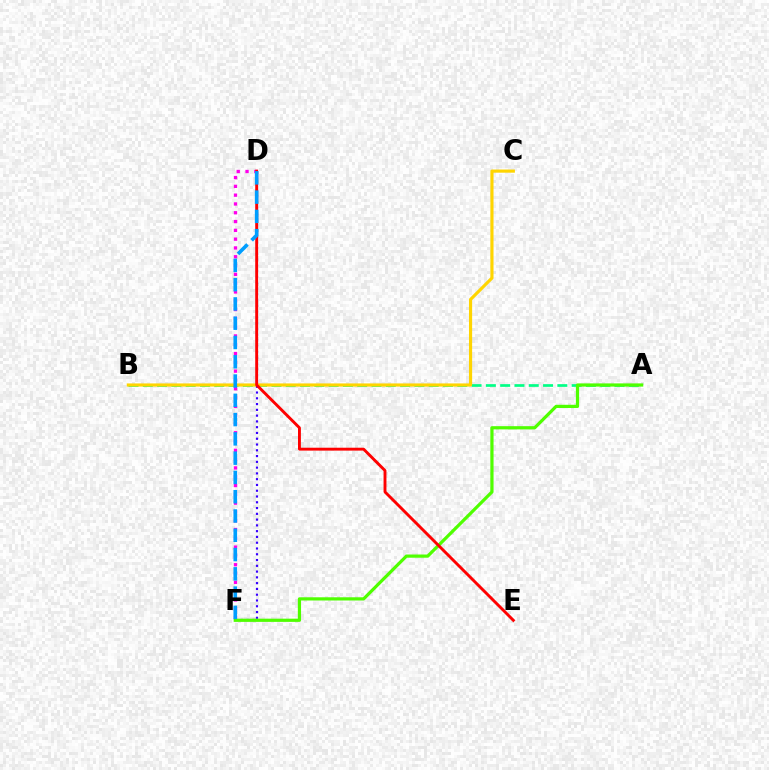{('A', 'B'): [{'color': '#00ff86', 'line_style': 'dashed', 'thickness': 1.94}], ('B', 'C'): [{'color': '#ffd500', 'line_style': 'solid', 'thickness': 2.27}], ('D', 'F'): [{'color': '#3700ff', 'line_style': 'dotted', 'thickness': 1.57}, {'color': '#ff00ed', 'line_style': 'dotted', 'thickness': 2.39}, {'color': '#009eff', 'line_style': 'dashed', 'thickness': 2.62}], ('A', 'F'): [{'color': '#4fff00', 'line_style': 'solid', 'thickness': 2.31}], ('D', 'E'): [{'color': '#ff0000', 'line_style': 'solid', 'thickness': 2.08}]}